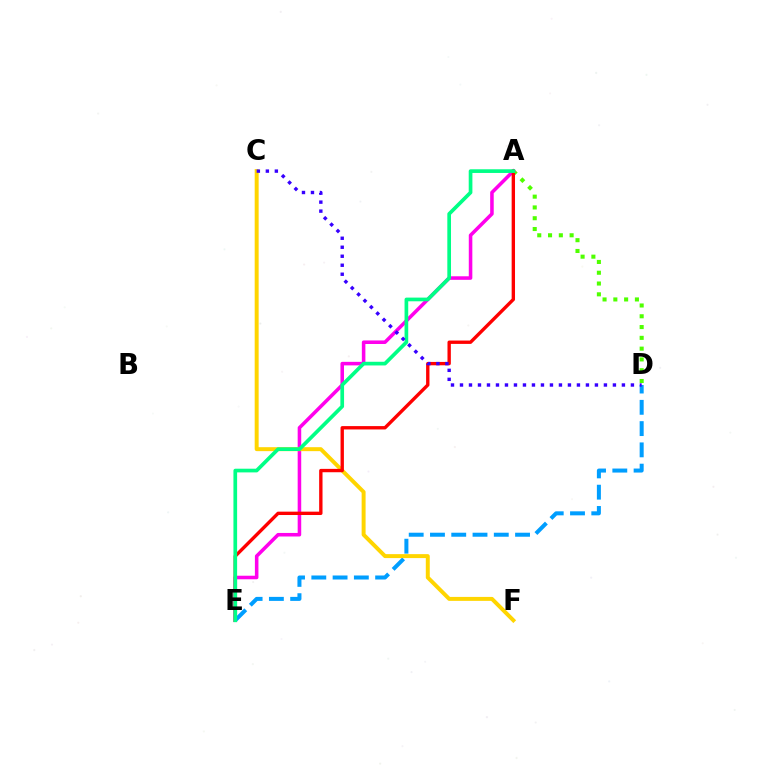{('A', 'D'): [{'color': '#4fff00', 'line_style': 'dotted', 'thickness': 2.93}], ('A', 'E'): [{'color': '#ff00ed', 'line_style': 'solid', 'thickness': 2.55}, {'color': '#ff0000', 'line_style': 'solid', 'thickness': 2.42}, {'color': '#00ff86', 'line_style': 'solid', 'thickness': 2.65}], ('D', 'E'): [{'color': '#009eff', 'line_style': 'dashed', 'thickness': 2.89}], ('C', 'F'): [{'color': '#ffd500', 'line_style': 'solid', 'thickness': 2.85}], ('C', 'D'): [{'color': '#3700ff', 'line_style': 'dotted', 'thickness': 2.44}]}